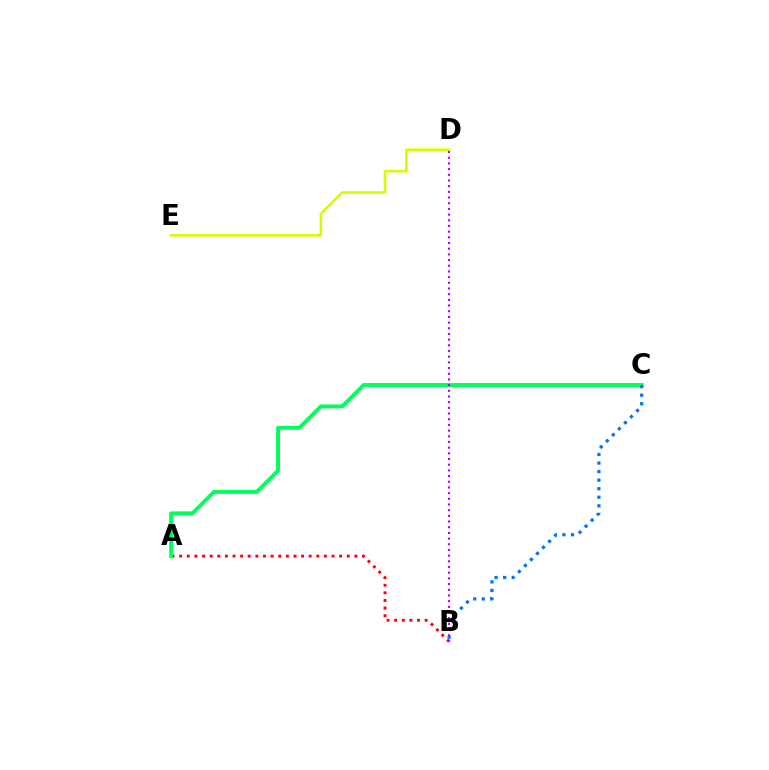{('A', 'B'): [{'color': '#ff0000', 'line_style': 'dotted', 'thickness': 2.07}], ('A', 'C'): [{'color': '#00ff5c', 'line_style': 'solid', 'thickness': 2.8}], ('D', 'E'): [{'color': '#d1ff00', 'line_style': 'solid', 'thickness': 1.86}], ('B', 'C'): [{'color': '#0074ff', 'line_style': 'dotted', 'thickness': 2.32}], ('B', 'D'): [{'color': '#b900ff', 'line_style': 'dotted', 'thickness': 1.54}]}